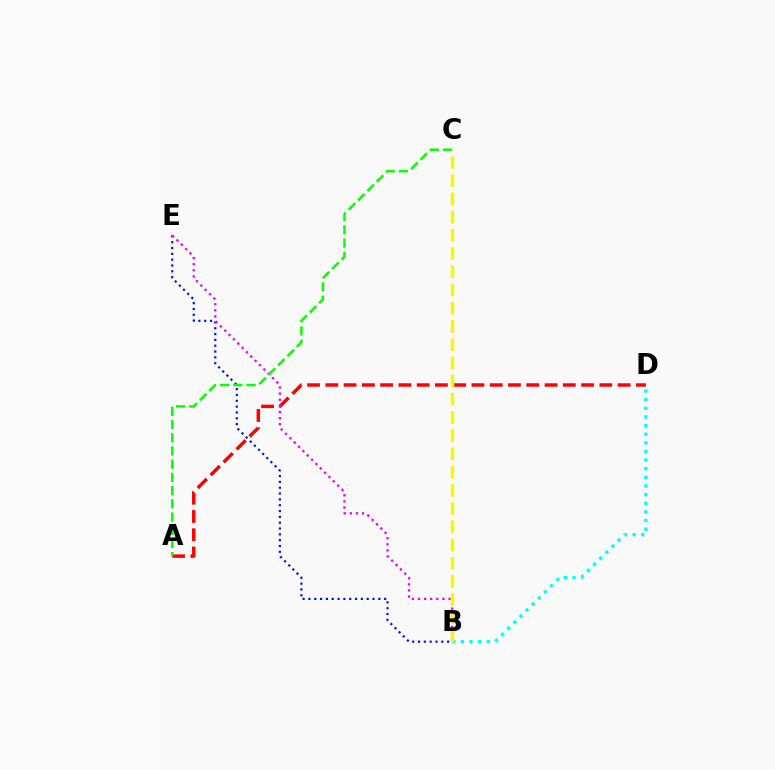{('A', 'D'): [{'color': '#ff0000', 'line_style': 'dashed', 'thickness': 2.48}], ('B', 'E'): [{'color': '#0010ff', 'line_style': 'dotted', 'thickness': 1.58}, {'color': '#ee00ff', 'line_style': 'dotted', 'thickness': 1.66}], ('B', 'D'): [{'color': '#00fff6', 'line_style': 'dotted', 'thickness': 2.35}], ('A', 'C'): [{'color': '#08ff00', 'line_style': 'dashed', 'thickness': 1.8}], ('B', 'C'): [{'color': '#fcf500', 'line_style': 'dashed', 'thickness': 2.47}]}